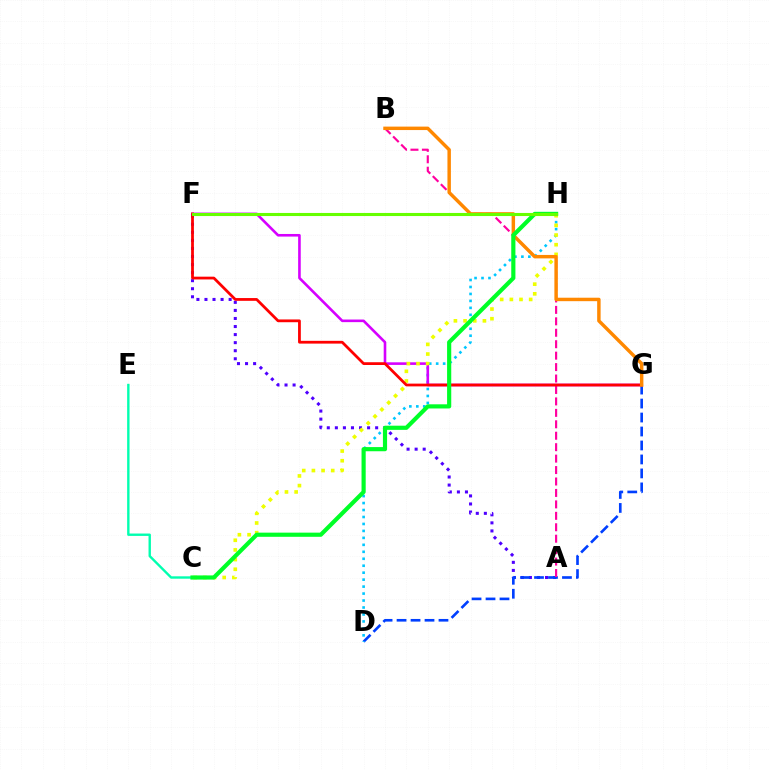{('A', 'F'): [{'color': '#4f00ff', 'line_style': 'dotted', 'thickness': 2.19}], ('D', 'G'): [{'color': '#003fff', 'line_style': 'dashed', 'thickness': 1.9}], ('D', 'H'): [{'color': '#00c7ff', 'line_style': 'dotted', 'thickness': 1.89}], ('C', 'E'): [{'color': '#00ffaf', 'line_style': 'solid', 'thickness': 1.72}], ('F', 'G'): [{'color': '#d600ff', 'line_style': 'solid', 'thickness': 1.88}, {'color': '#ff0000', 'line_style': 'solid', 'thickness': 1.99}], ('A', 'B'): [{'color': '#ff00a0', 'line_style': 'dashed', 'thickness': 1.55}], ('C', 'H'): [{'color': '#eeff00', 'line_style': 'dotted', 'thickness': 2.63}, {'color': '#00ff27', 'line_style': 'solid', 'thickness': 3.0}], ('B', 'G'): [{'color': '#ff8800', 'line_style': 'solid', 'thickness': 2.48}], ('F', 'H'): [{'color': '#66ff00', 'line_style': 'solid', 'thickness': 2.22}]}